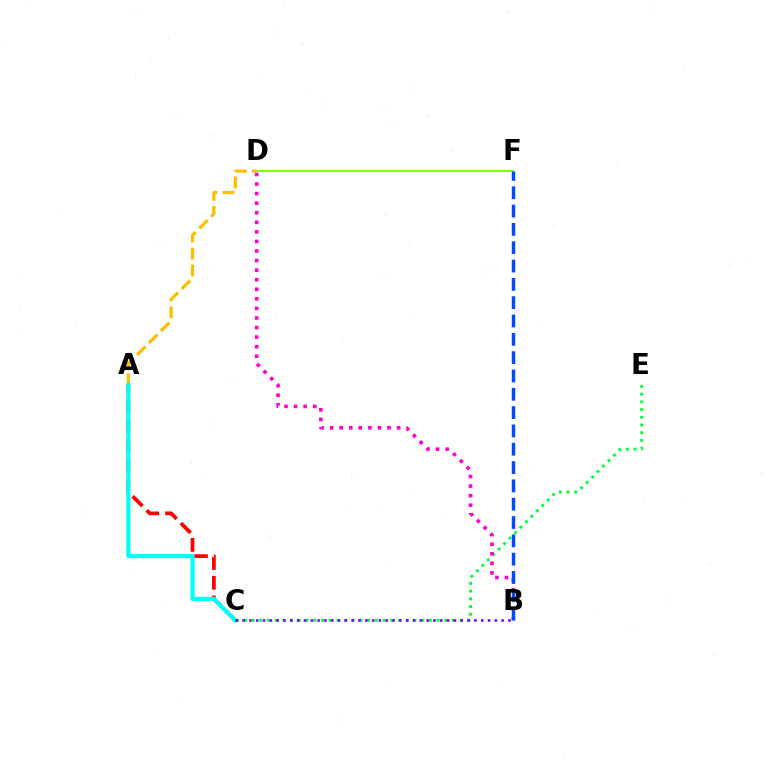{('A', 'D'): [{'color': '#ffbd00', 'line_style': 'dashed', 'thickness': 2.3}], ('A', 'C'): [{'color': '#ff0000', 'line_style': 'dashed', 'thickness': 2.68}, {'color': '#00fff6', 'line_style': 'solid', 'thickness': 2.98}], ('C', 'E'): [{'color': '#00ff39', 'line_style': 'dotted', 'thickness': 2.09}], ('B', 'D'): [{'color': '#ff00cf', 'line_style': 'dotted', 'thickness': 2.6}], ('D', 'F'): [{'color': '#84ff00', 'line_style': 'solid', 'thickness': 1.52}], ('B', 'F'): [{'color': '#004bff', 'line_style': 'dashed', 'thickness': 2.49}], ('B', 'C'): [{'color': '#7200ff', 'line_style': 'dotted', 'thickness': 1.85}]}